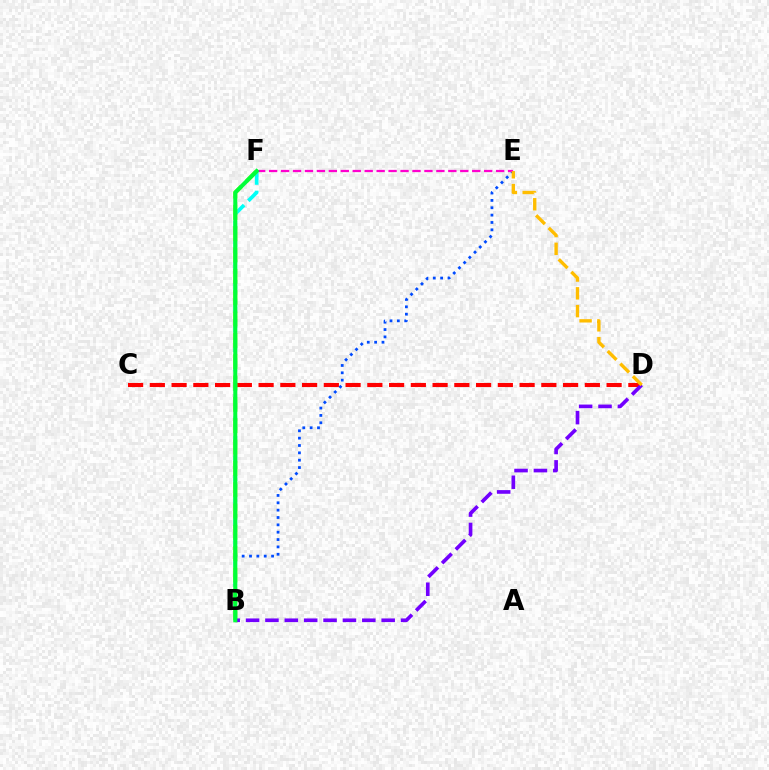{('C', 'D'): [{'color': '#ff0000', 'line_style': 'dashed', 'thickness': 2.95}], ('B', 'E'): [{'color': '#004bff', 'line_style': 'dotted', 'thickness': 2.0}], ('B', 'F'): [{'color': '#00fff6', 'line_style': 'dashed', 'thickness': 2.66}, {'color': '#84ff00', 'line_style': 'dashed', 'thickness': 2.9}, {'color': '#00ff39', 'line_style': 'solid', 'thickness': 2.89}], ('B', 'D'): [{'color': '#7200ff', 'line_style': 'dashed', 'thickness': 2.63}], ('E', 'F'): [{'color': '#ff00cf', 'line_style': 'dashed', 'thickness': 1.62}], ('D', 'E'): [{'color': '#ffbd00', 'line_style': 'dashed', 'thickness': 2.42}]}